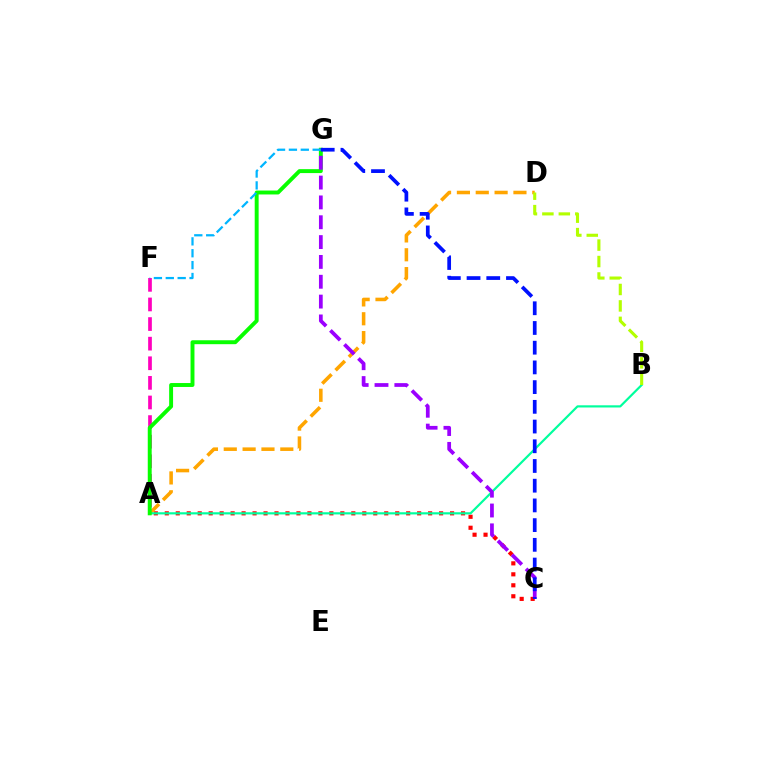{('A', 'C'): [{'color': '#ff0000', 'line_style': 'dotted', 'thickness': 2.98}], ('A', 'F'): [{'color': '#ff00bd', 'line_style': 'dashed', 'thickness': 2.66}], ('A', 'D'): [{'color': '#ffa500', 'line_style': 'dashed', 'thickness': 2.56}], ('A', 'B'): [{'color': '#00ff9d', 'line_style': 'solid', 'thickness': 1.57}], ('A', 'G'): [{'color': '#08ff00', 'line_style': 'solid', 'thickness': 2.83}], ('F', 'G'): [{'color': '#00b5ff', 'line_style': 'dashed', 'thickness': 1.61}], ('C', 'G'): [{'color': '#9b00ff', 'line_style': 'dashed', 'thickness': 2.69}, {'color': '#0010ff', 'line_style': 'dashed', 'thickness': 2.68}], ('B', 'D'): [{'color': '#b3ff00', 'line_style': 'dashed', 'thickness': 2.23}]}